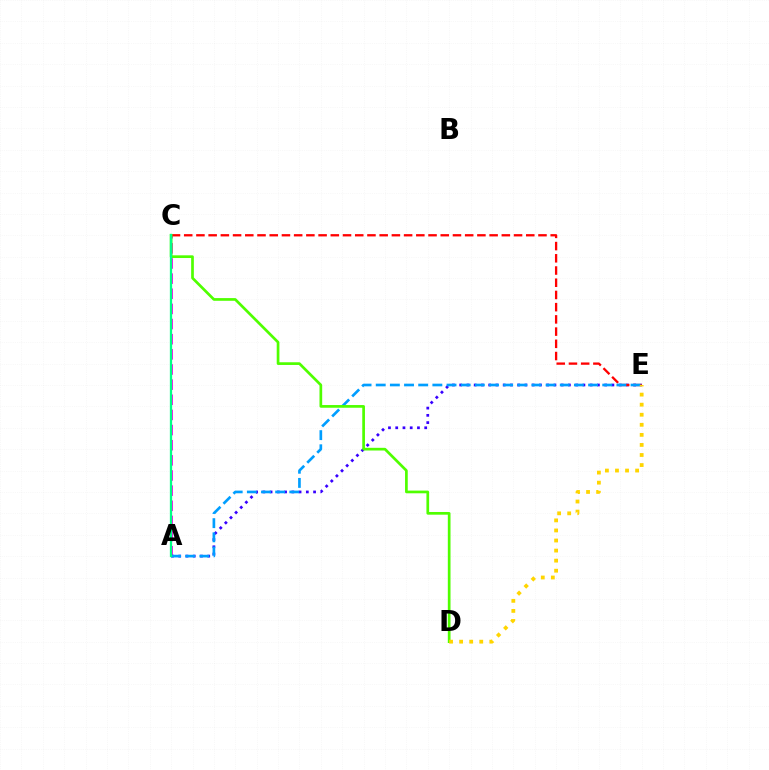{('A', 'C'): [{'color': '#ff00ed', 'line_style': 'dashed', 'thickness': 2.06}, {'color': '#00ff86', 'line_style': 'solid', 'thickness': 1.63}], ('A', 'E'): [{'color': '#3700ff', 'line_style': 'dotted', 'thickness': 1.97}, {'color': '#009eff', 'line_style': 'dashed', 'thickness': 1.92}], ('C', 'E'): [{'color': '#ff0000', 'line_style': 'dashed', 'thickness': 1.66}], ('C', 'D'): [{'color': '#4fff00', 'line_style': 'solid', 'thickness': 1.94}], ('D', 'E'): [{'color': '#ffd500', 'line_style': 'dotted', 'thickness': 2.73}]}